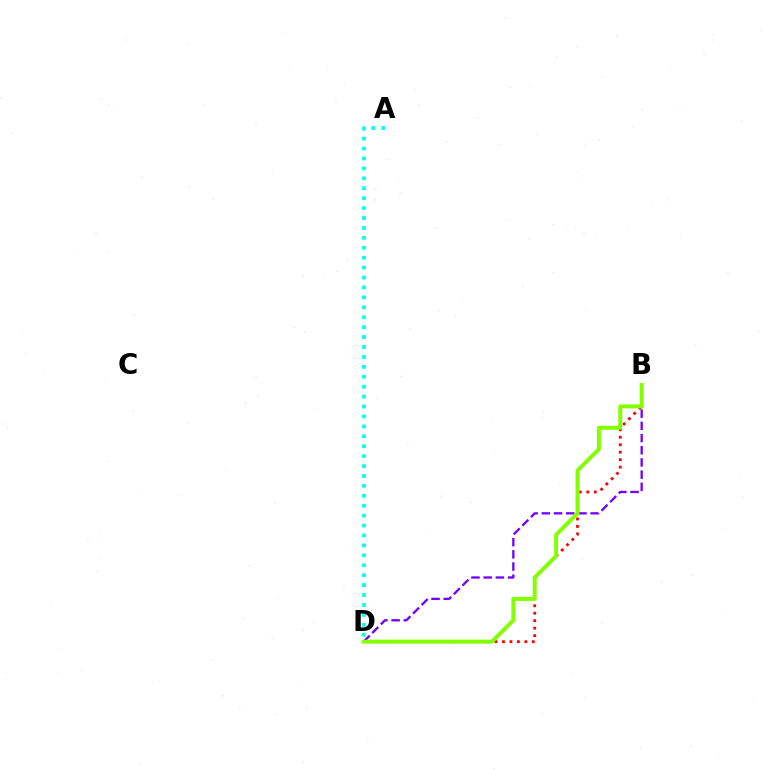{('B', 'D'): [{'color': '#7200ff', 'line_style': 'dashed', 'thickness': 1.66}, {'color': '#ff0000', 'line_style': 'dotted', 'thickness': 2.03}, {'color': '#84ff00', 'line_style': 'solid', 'thickness': 2.85}], ('A', 'D'): [{'color': '#00fff6', 'line_style': 'dotted', 'thickness': 2.7}]}